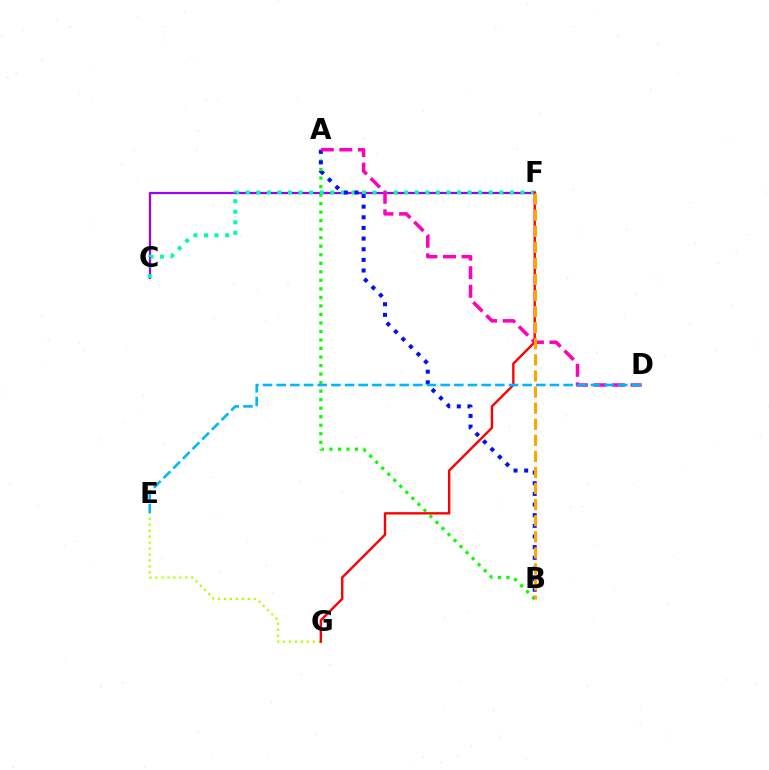{('A', 'B'): [{'color': '#08ff00', 'line_style': 'dotted', 'thickness': 2.32}, {'color': '#0010ff', 'line_style': 'dotted', 'thickness': 2.89}], ('C', 'F'): [{'color': '#9b00ff', 'line_style': 'solid', 'thickness': 1.6}, {'color': '#00ff9d', 'line_style': 'dotted', 'thickness': 2.87}], ('E', 'G'): [{'color': '#b3ff00', 'line_style': 'dotted', 'thickness': 1.62}], ('A', 'D'): [{'color': '#ff00bd', 'line_style': 'dashed', 'thickness': 2.52}], ('F', 'G'): [{'color': '#ff0000', 'line_style': 'solid', 'thickness': 1.72}], ('D', 'E'): [{'color': '#00b5ff', 'line_style': 'dashed', 'thickness': 1.86}], ('B', 'F'): [{'color': '#ffa500', 'line_style': 'dashed', 'thickness': 2.18}]}